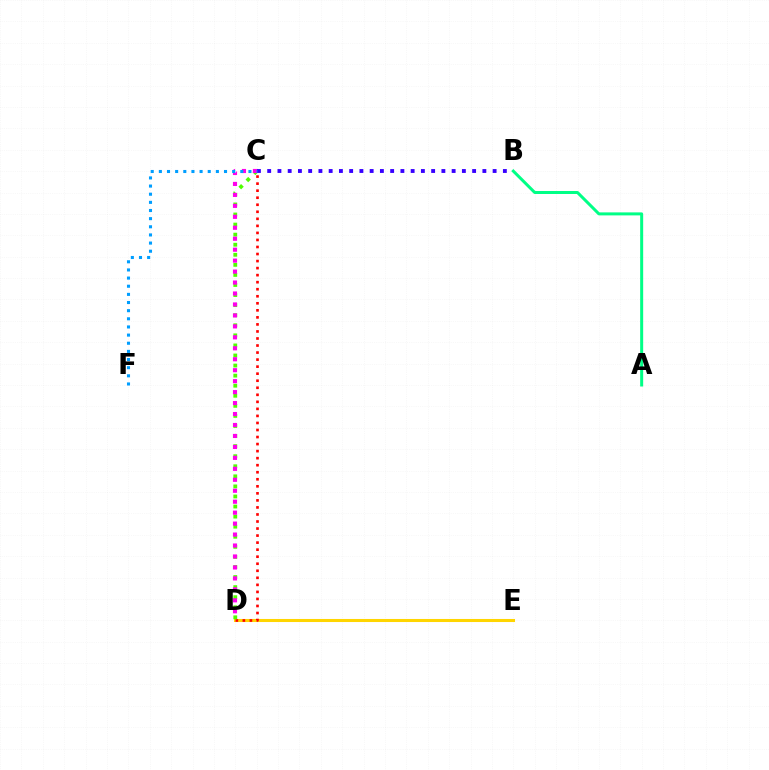{('D', 'E'): [{'color': '#ffd500', 'line_style': 'solid', 'thickness': 2.2}], ('C', 'D'): [{'color': '#ff0000', 'line_style': 'dotted', 'thickness': 1.91}, {'color': '#4fff00', 'line_style': 'dotted', 'thickness': 2.74}, {'color': '#ff00ed', 'line_style': 'dotted', 'thickness': 2.98}], ('A', 'B'): [{'color': '#00ff86', 'line_style': 'solid', 'thickness': 2.16}], ('B', 'C'): [{'color': '#3700ff', 'line_style': 'dotted', 'thickness': 2.78}], ('C', 'F'): [{'color': '#009eff', 'line_style': 'dotted', 'thickness': 2.21}]}